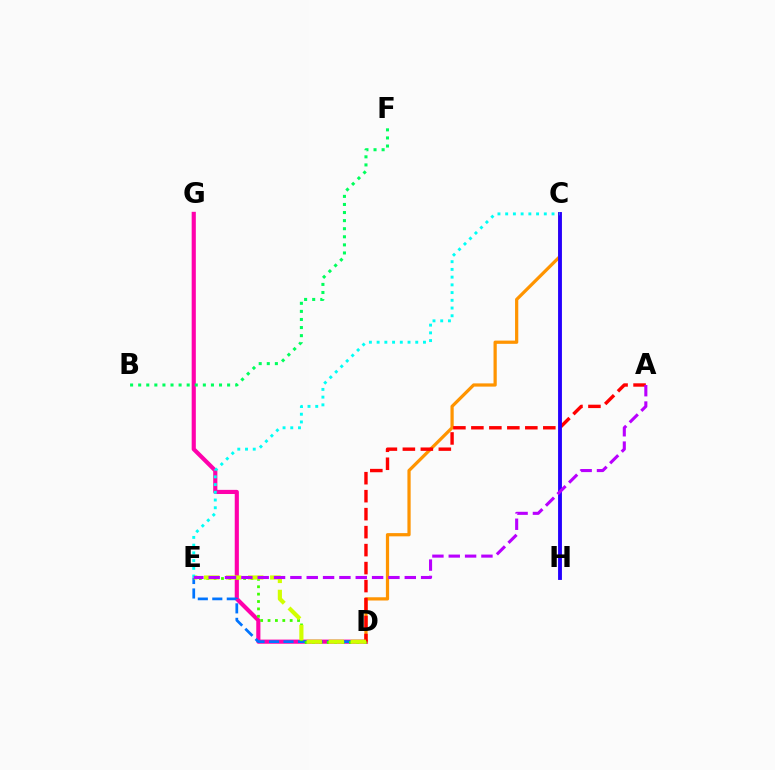{('D', 'G'): [{'color': '#ff00ac', 'line_style': 'solid', 'thickness': 2.98}], ('D', 'E'): [{'color': '#0074ff', 'line_style': 'dashed', 'thickness': 1.97}, {'color': '#3dff00', 'line_style': 'dotted', 'thickness': 2.01}, {'color': '#d1ff00', 'line_style': 'dashed', 'thickness': 2.99}], ('C', 'D'): [{'color': '#ff9400', 'line_style': 'solid', 'thickness': 2.33}], ('A', 'D'): [{'color': '#ff0000', 'line_style': 'dashed', 'thickness': 2.44}], ('C', 'H'): [{'color': '#2500ff', 'line_style': 'solid', 'thickness': 2.78}], ('C', 'E'): [{'color': '#00fff6', 'line_style': 'dotted', 'thickness': 2.1}], ('B', 'F'): [{'color': '#00ff5c', 'line_style': 'dotted', 'thickness': 2.2}], ('A', 'E'): [{'color': '#b900ff', 'line_style': 'dashed', 'thickness': 2.22}]}